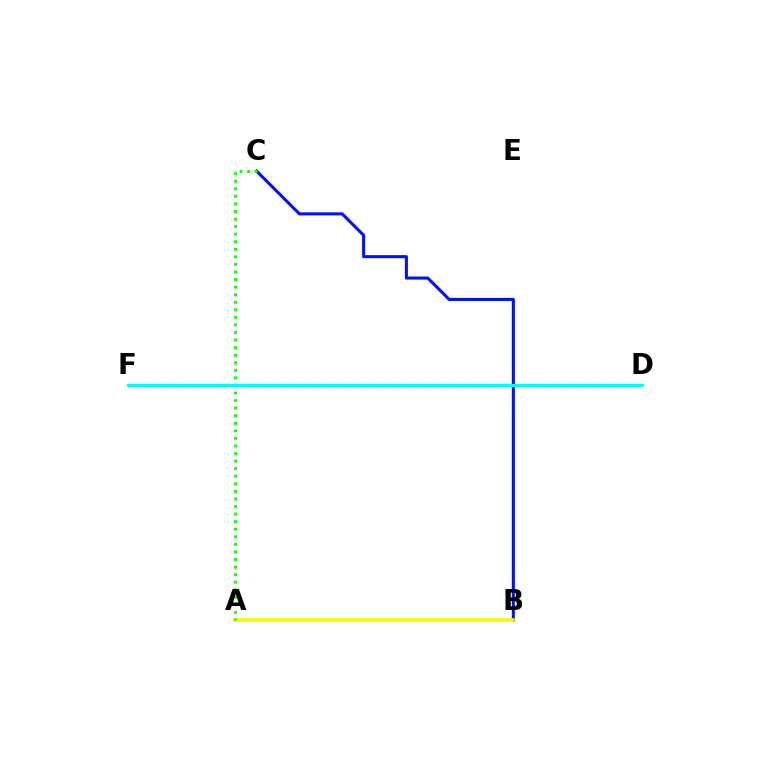{('B', 'C'): [{'color': '#0010ff', 'line_style': 'solid', 'thickness': 2.2}], ('A', 'B'): [{'color': '#fcf500', 'line_style': 'solid', 'thickness': 2.57}], ('D', 'F'): [{'color': '#ee00ff', 'line_style': 'dashed', 'thickness': 2.23}, {'color': '#ff0000', 'line_style': 'solid', 'thickness': 1.94}, {'color': '#00fff6', 'line_style': 'solid', 'thickness': 2.14}], ('A', 'C'): [{'color': '#08ff00', 'line_style': 'dotted', 'thickness': 2.06}]}